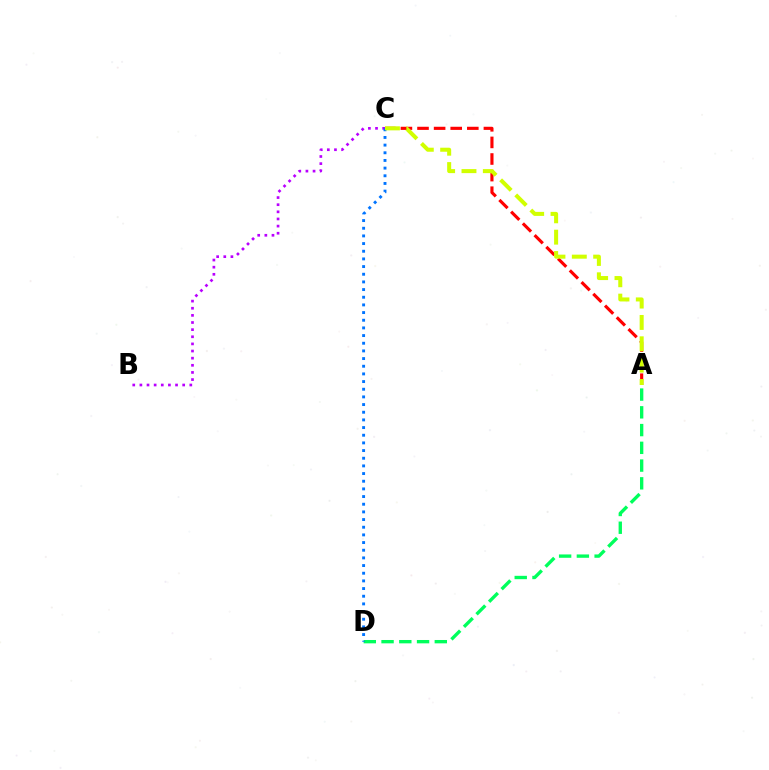{('B', 'C'): [{'color': '#b900ff', 'line_style': 'dotted', 'thickness': 1.94}], ('A', 'C'): [{'color': '#ff0000', 'line_style': 'dashed', 'thickness': 2.26}, {'color': '#d1ff00', 'line_style': 'dashed', 'thickness': 2.9}], ('A', 'D'): [{'color': '#00ff5c', 'line_style': 'dashed', 'thickness': 2.41}], ('C', 'D'): [{'color': '#0074ff', 'line_style': 'dotted', 'thickness': 2.08}]}